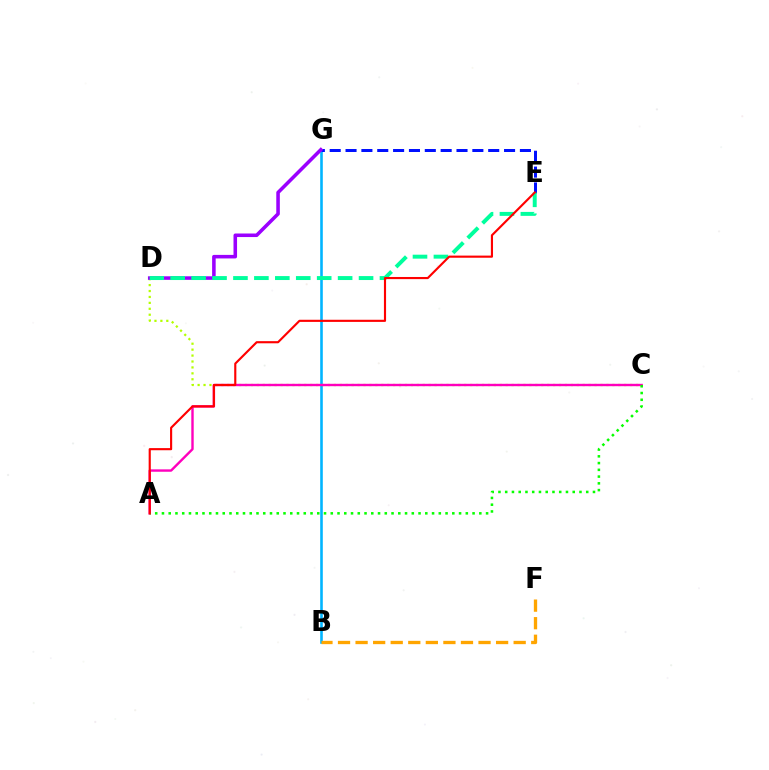{('B', 'G'): [{'color': '#00b5ff', 'line_style': 'solid', 'thickness': 1.87}], ('C', 'D'): [{'color': '#b3ff00', 'line_style': 'dotted', 'thickness': 1.61}], ('A', 'C'): [{'color': '#ff00bd', 'line_style': 'solid', 'thickness': 1.73}, {'color': '#08ff00', 'line_style': 'dotted', 'thickness': 1.83}], ('E', 'G'): [{'color': '#0010ff', 'line_style': 'dashed', 'thickness': 2.15}], ('D', 'G'): [{'color': '#9b00ff', 'line_style': 'solid', 'thickness': 2.56}], ('D', 'E'): [{'color': '#00ff9d', 'line_style': 'dashed', 'thickness': 2.84}], ('B', 'F'): [{'color': '#ffa500', 'line_style': 'dashed', 'thickness': 2.39}], ('A', 'E'): [{'color': '#ff0000', 'line_style': 'solid', 'thickness': 1.54}]}